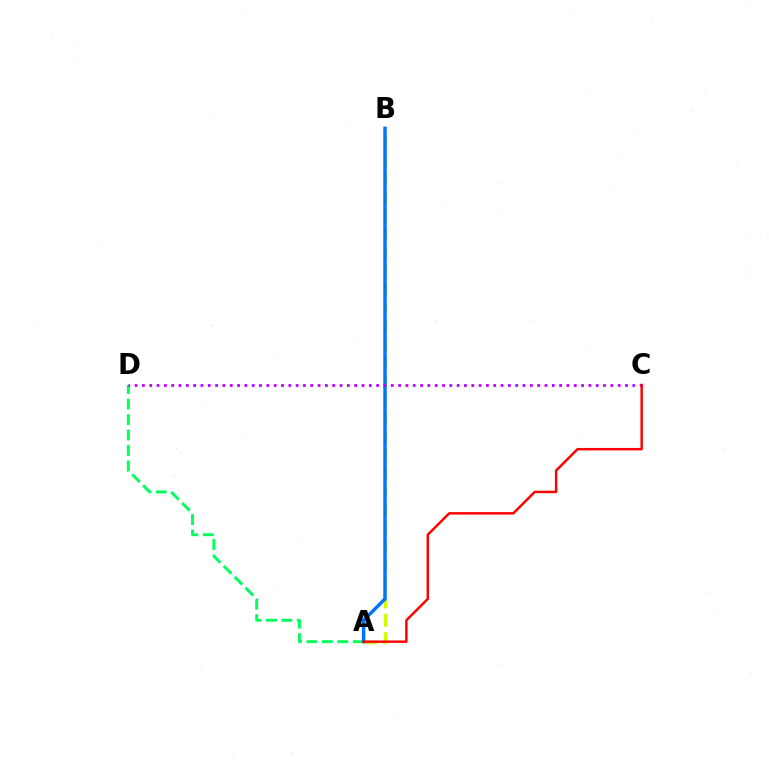{('A', 'B'): [{'color': '#d1ff00', 'line_style': 'dashed', 'thickness': 2.5}, {'color': '#0074ff', 'line_style': 'solid', 'thickness': 2.48}], ('A', 'D'): [{'color': '#00ff5c', 'line_style': 'dashed', 'thickness': 2.1}], ('C', 'D'): [{'color': '#b900ff', 'line_style': 'dotted', 'thickness': 1.99}], ('A', 'C'): [{'color': '#ff0000', 'line_style': 'solid', 'thickness': 1.76}]}